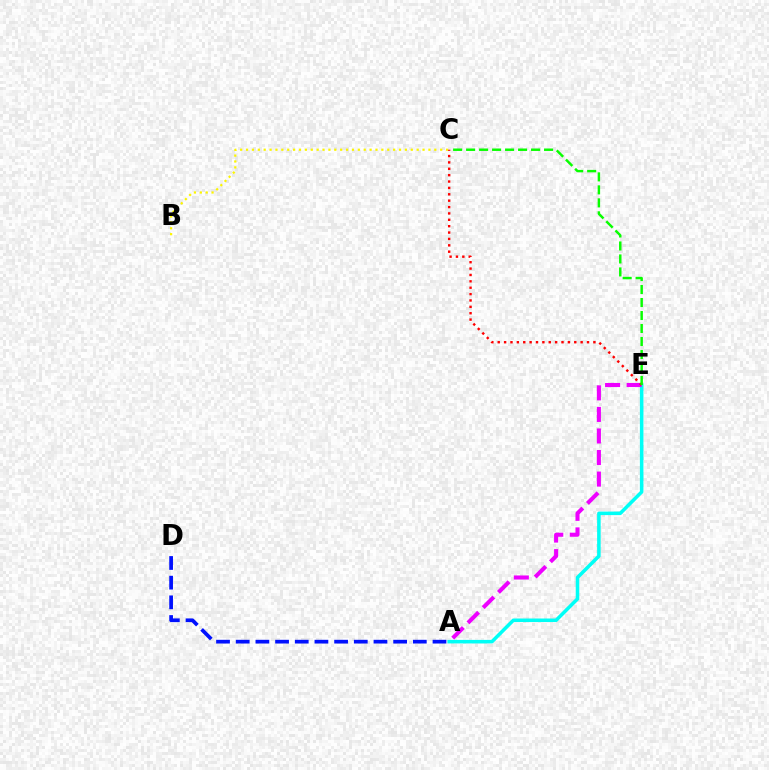{('B', 'C'): [{'color': '#fcf500', 'line_style': 'dotted', 'thickness': 1.6}], ('A', 'E'): [{'color': '#00fff6', 'line_style': 'solid', 'thickness': 2.55}, {'color': '#ee00ff', 'line_style': 'dashed', 'thickness': 2.93}], ('C', 'E'): [{'color': '#ff0000', 'line_style': 'dotted', 'thickness': 1.73}, {'color': '#08ff00', 'line_style': 'dashed', 'thickness': 1.76}], ('A', 'D'): [{'color': '#0010ff', 'line_style': 'dashed', 'thickness': 2.67}]}